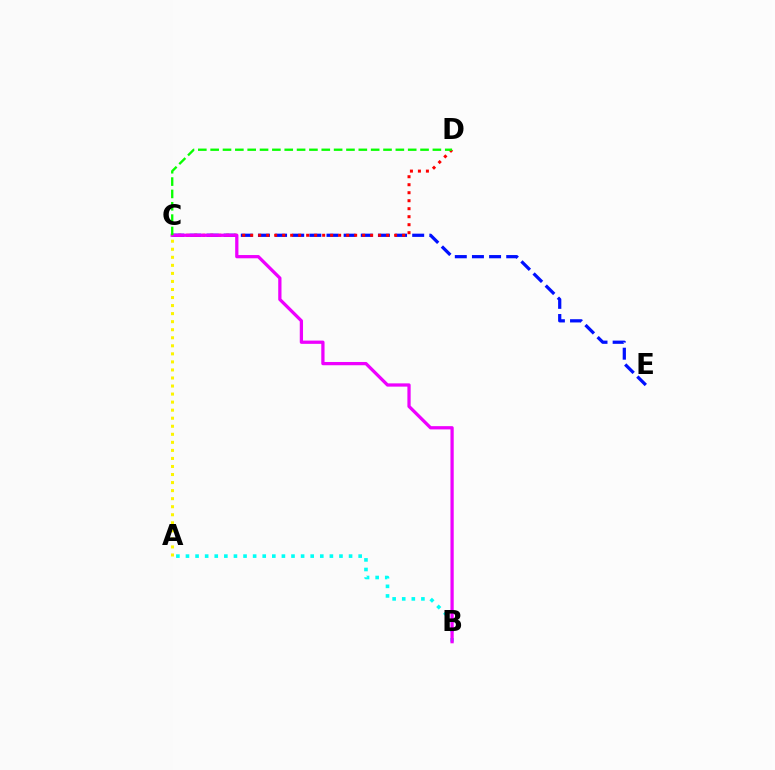{('A', 'B'): [{'color': '#00fff6', 'line_style': 'dotted', 'thickness': 2.61}], ('C', 'E'): [{'color': '#0010ff', 'line_style': 'dashed', 'thickness': 2.33}], ('C', 'D'): [{'color': '#ff0000', 'line_style': 'dotted', 'thickness': 2.17}, {'color': '#08ff00', 'line_style': 'dashed', 'thickness': 1.68}], ('B', 'C'): [{'color': '#ee00ff', 'line_style': 'solid', 'thickness': 2.35}], ('A', 'C'): [{'color': '#fcf500', 'line_style': 'dotted', 'thickness': 2.19}]}